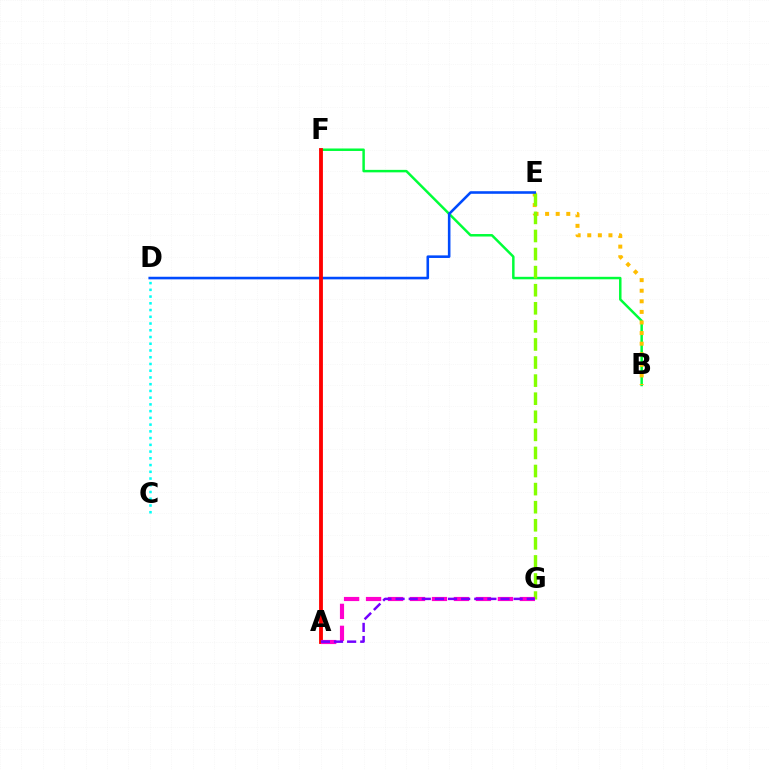{('B', 'F'): [{'color': '#00ff39', 'line_style': 'solid', 'thickness': 1.79}], ('B', 'E'): [{'color': '#ffbd00', 'line_style': 'dotted', 'thickness': 2.88}], ('E', 'G'): [{'color': '#84ff00', 'line_style': 'dashed', 'thickness': 2.46}], ('D', 'E'): [{'color': '#004bff', 'line_style': 'solid', 'thickness': 1.86}], ('A', 'F'): [{'color': '#ff0000', 'line_style': 'solid', 'thickness': 2.75}], ('A', 'G'): [{'color': '#ff00cf', 'line_style': 'dashed', 'thickness': 2.98}, {'color': '#7200ff', 'line_style': 'dashed', 'thickness': 1.78}], ('C', 'D'): [{'color': '#00fff6', 'line_style': 'dotted', 'thickness': 1.83}]}